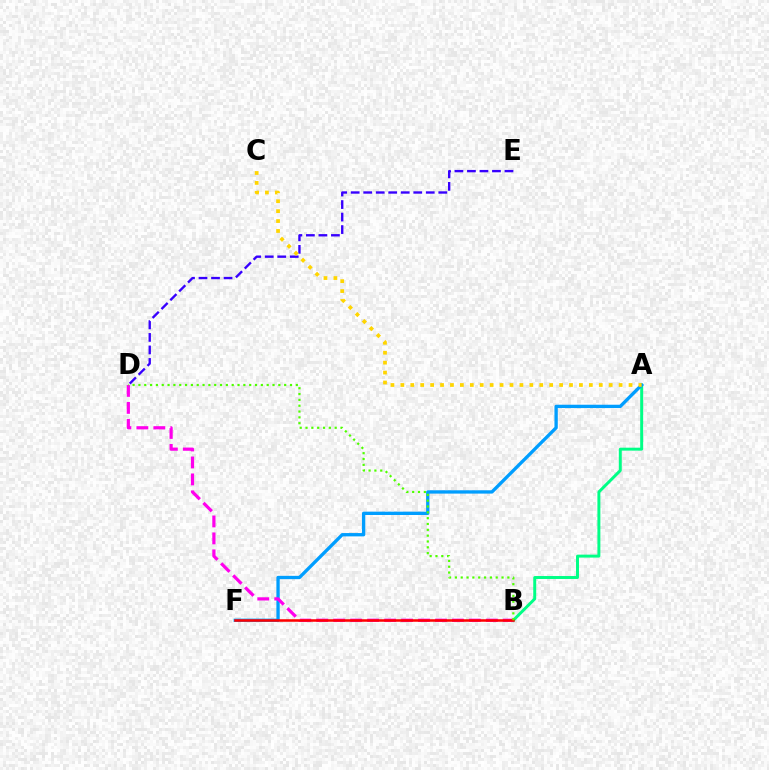{('A', 'B'): [{'color': '#00ff86', 'line_style': 'solid', 'thickness': 2.13}], ('A', 'F'): [{'color': '#009eff', 'line_style': 'solid', 'thickness': 2.39}], ('D', 'E'): [{'color': '#3700ff', 'line_style': 'dashed', 'thickness': 1.7}], ('B', 'D'): [{'color': '#ff00ed', 'line_style': 'dashed', 'thickness': 2.3}, {'color': '#4fff00', 'line_style': 'dotted', 'thickness': 1.58}], ('B', 'F'): [{'color': '#ff0000', 'line_style': 'solid', 'thickness': 1.82}], ('A', 'C'): [{'color': '#ffd500', 'line_style': 'dotted', 'thickness': 2.7}]}